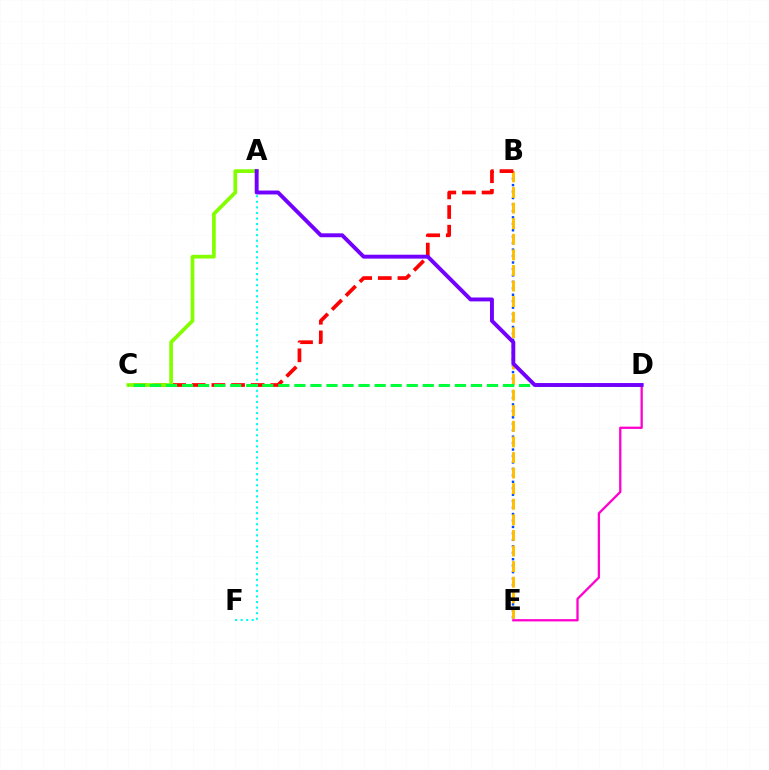{('B', 'E'): [{'color': '#004bff', 'line_style': 'dotted', 'thickness': 1.75}, {'color': '#ffbd00', 'line_style': 'dashed', 'thickness': 2.12}], ('D', 'E'): [{'color': '#ff00cf', 'line_style': 'solid', 'thickness': 1.65}], ('B', 'C'): [{'color': '#ff0000', 'line_style': 'dashed', 'thickness': 2.67}], ('A', 'C'): [{'color': '#84ff00', 'line_style': 'solid', 'thickness': 2.68}], ('A', 'F'): [{'color': '#00fff6', 'line_style': 'dotted', 'thickness': 1.51}], ('C', 'D'): [{'color': '#00ff39', 'line_style': 'dashed', 'thickness': 2.18}], ('A', 'D'): [{'color': '#7200ff', 'line_style': 'solid', 'thickness': 2.81}]}